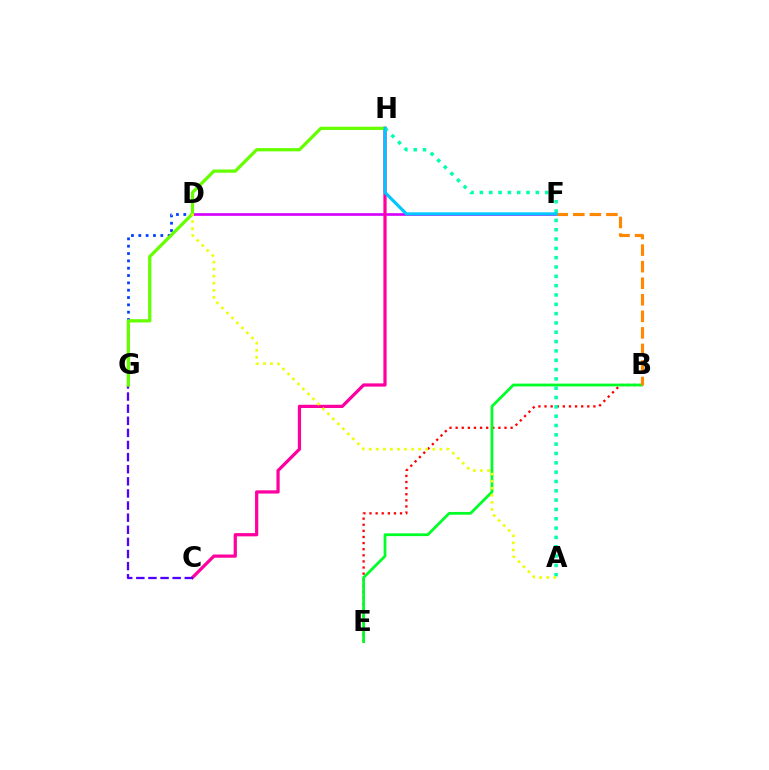{('D', 'G'): [{'color': '#003fff', 'line_style': 'dotted', 'thickness': 1.99}], ('D', 'F'): [{'color': '#d600ff', 'line_style': 'solid', 'thickness': 1.92}], ('B', 'E'): [{'color': '#ff0000', 'line_style': 'dotted', 'thickness': 1.66}, {'color': '#00ff27', 'line_style': 'solid', 'thickness': 2.0}], ('C', 'H'): [{'color': '#ff00a0', 'line_style': 'solid', 'thickness': 2.33}], ('A', 'H'): [{'color': '#00ffaf', 'line_style': 'dotted', 'thickness': 2.53}], ('B', 'F'): [{'color': '#ff8800', 'line_style': 'dashed', 'thickness': 2.25}], ('C', 'G'): [{'color': '#4f00ff', 'line_style': 'dashed', 'thickness': 1.65}], ('G', 'H'): [{'color': '#66ff00', 'line_style': 'solid', 'thickness': 2.34}], ('F', 'H'): [{'color': '#00c7ff', 'line_style': 'solid', 'thickness': 2.28}], ('A', 'D'): [{'color': '#eeff00', 'line_style': 'dotted', 'thickness': 1.92}]}